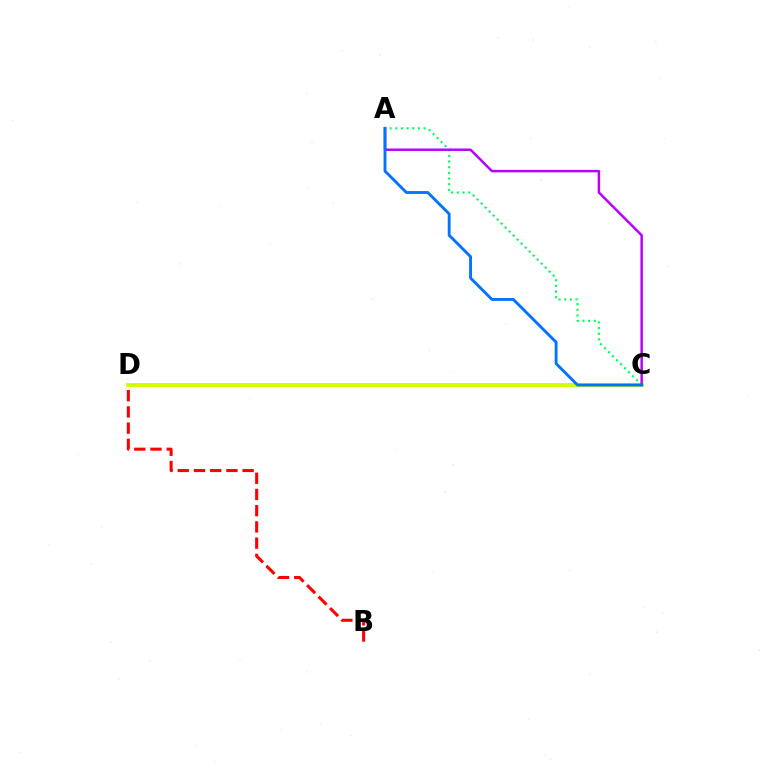{('B', 'D'): [{'color': '#ff0000', 'line_style': 'dashed', 'thickness': 2.2}], ('A', 'C'): [{'color': '#00ff5c', 'line_style': 'dotted', 'thickness': 1.54}, {'color': '#b900ff', 'line_style': 'solid', 'thickness': 1.79}, {'color': '#0074ff', 'line_style': 'solid', 'thickness': 2.06}], ('C', 'D'): [{'color': '#d1ff00', 'line_style': 'solid', 'thickness': 2.84}]}